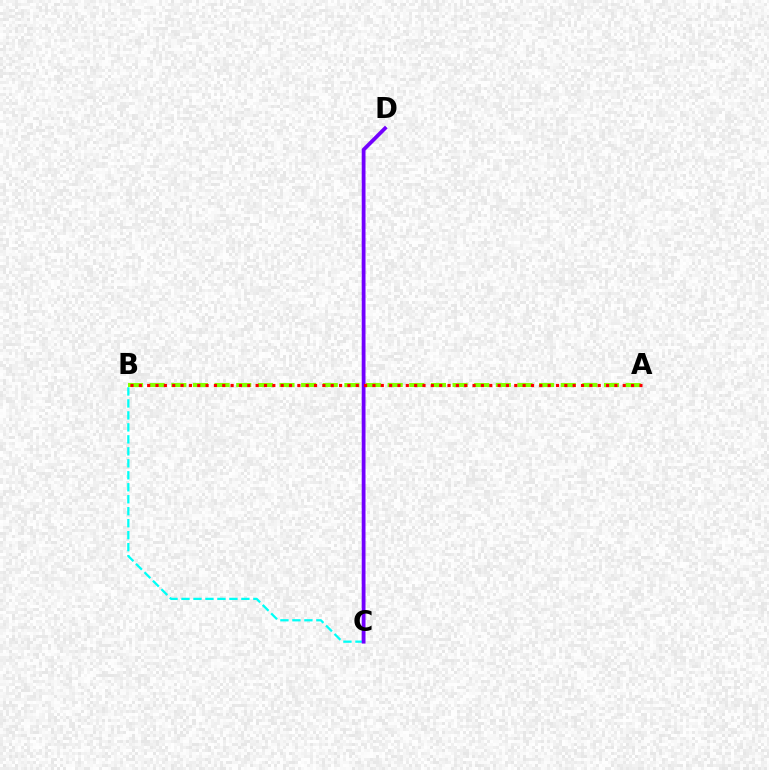{('B', 'C'): [{'color': '#00fff6', 'line_style': 'dashed', 'thickness': 1.63}], ('C', 'D'): [{'color': '#7200ff', 'line_style': 'solid', 'thickness': 2.72}], ('A', 'B'): [{'color': '#84ff00', 'line_style': 'dashed', 'thickness': 2.94}, {'color': '#ff0000', 'line_style': 'dotted', 'thickness': 2.27}]}